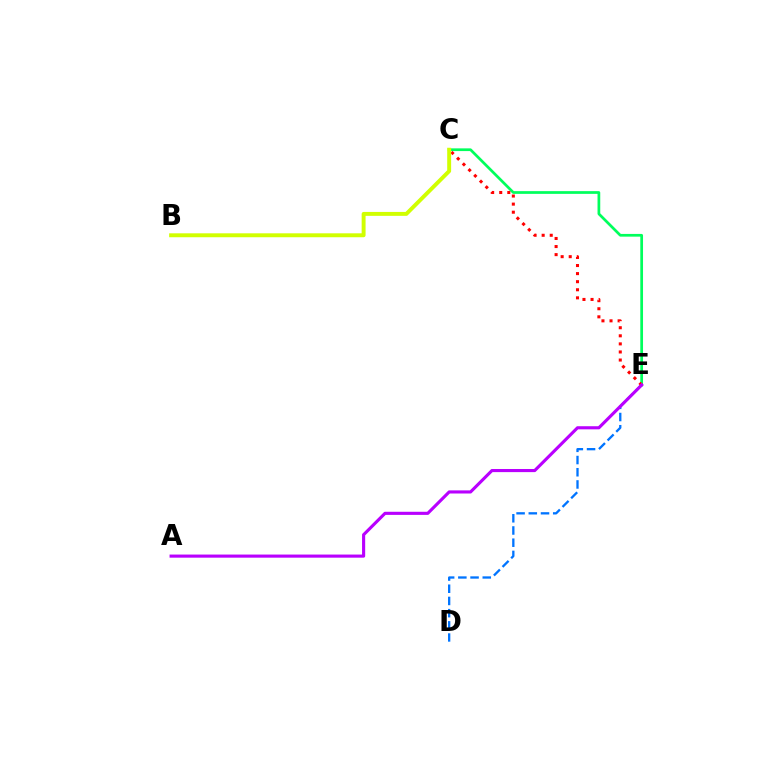{('C', 'E'): [{'color': '#00ff5c', 'line_style': 'solid', 'thickness': 1.96}, {'color': '#ff0000', 'line_style': 'dotted', 'thickness': 2.19}], ('D', 'E'): [{'color': '#0074ff', 'line_style': 'dashed', 'thickness': 1.66}], ('A', 'E'): [{'color': '#b900ff', 'line_style': 'solid', 'thickness': 2.25}], ('B', 'C'): [{'color': '#d1ff00', 'line_style': 'solid', 'thickness': 2.83}]}